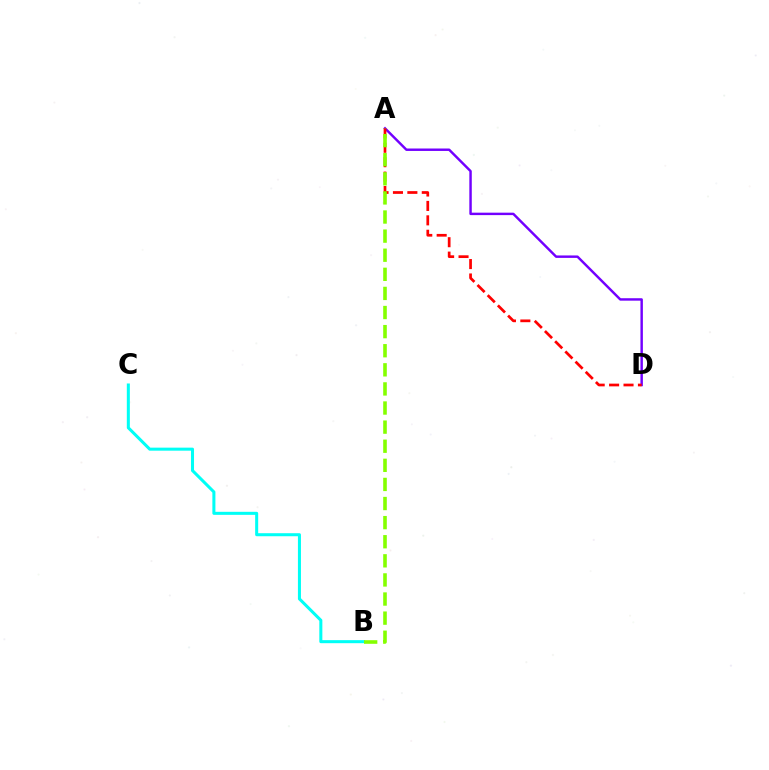{('A', 'D'): [{'color': '#7200ff', 'line_style': 'solid', 'thickness': 1.76}, {'color': '#ff0000', 'line_style': 'dashed', 'thickness': 1.96}], ('B', 'C'): [{'color': '#00fff6', 'line_style': 'solid', 'thickness': 2.19}], ('A', 'B'): [{'color': '#84ff00', 'line_style': 'dashed', 'thickness': 2.59}]}